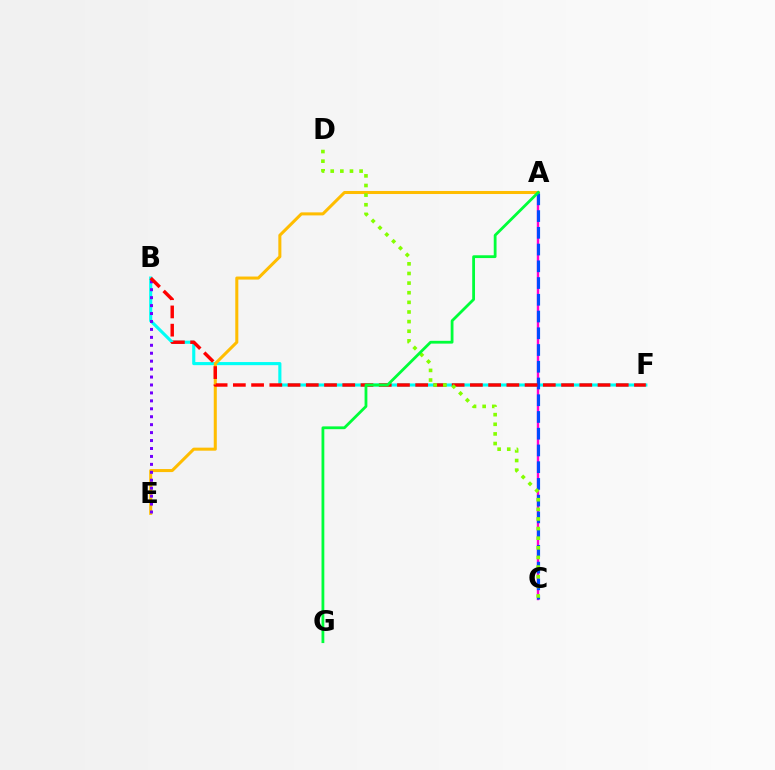{('B', 'F'): [{'color': '#00fff6', 'line_style': 'solid', 'thickness': 2.24}, {'color': '#ff0000', 'line_style': 'dashed', 'thickness': 2.48}], ('A', 'E'): [{'color': '#ffbd00', 'line_style': 'solid', 'thickness': 2.19}], ('A', 'C'): [{'color': '#ff00cf', 'line_style': 'solid', 'thickness': 1.72}, {'color': '#004bff', 'line_style': 'dashed', 'thickness': 2.27}], ('B', 'E'): [{'color': '#7200ff', 'line_style': 'dotted', 'thickness': 2.16}], ('C', 'D'): [{'color': '#84ff00', 'line_style': 'dotted', 'thickness': 2.62}], ('A', 'G'): [{'color': '#00ff39', 'line_style': 'solid', 'thickness': 2.01}]}